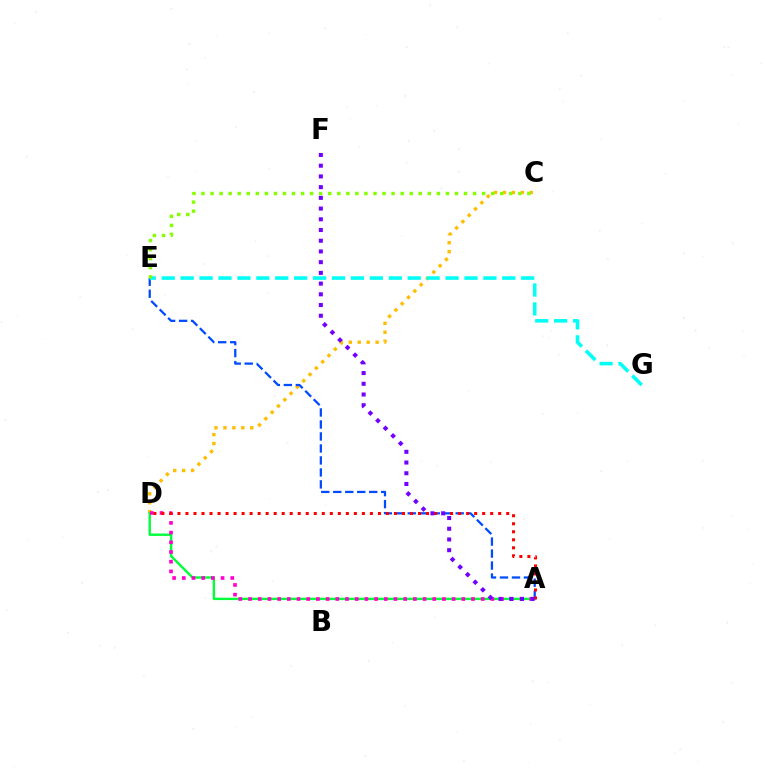{('C', 'D'): [{'color': '#ffbd00', 'line_style': 'dotted', 'thickness': 2.43}], ('A', 'E'): [{'color': '#004bff', 'line_style': 'dashed', 'thickness': 1.63}], ('A', 'D'): [{'color': '#00ff39', 'line_style': 'solid', 'thickness': 1.73}, {'color': '#ff00cf', 'line_style': 'dotted', 'thickness': 2.63}, {'color': '#ff0000', 'line_style': 'dotted', 'thickness': 2.18}], ('E', 'G'): [{'color': '#00fff6', 'line_style': 'dashed', 'thickness': 2.57}], ('C', 'E'): [{'color': '#84ff00', 'line_style': 'dotted', 'thickness': 2.46}], ('A', 'F'): [{'color': '#7200ff', 'line_style': 'dotted', 'thickness': 2.91}]}